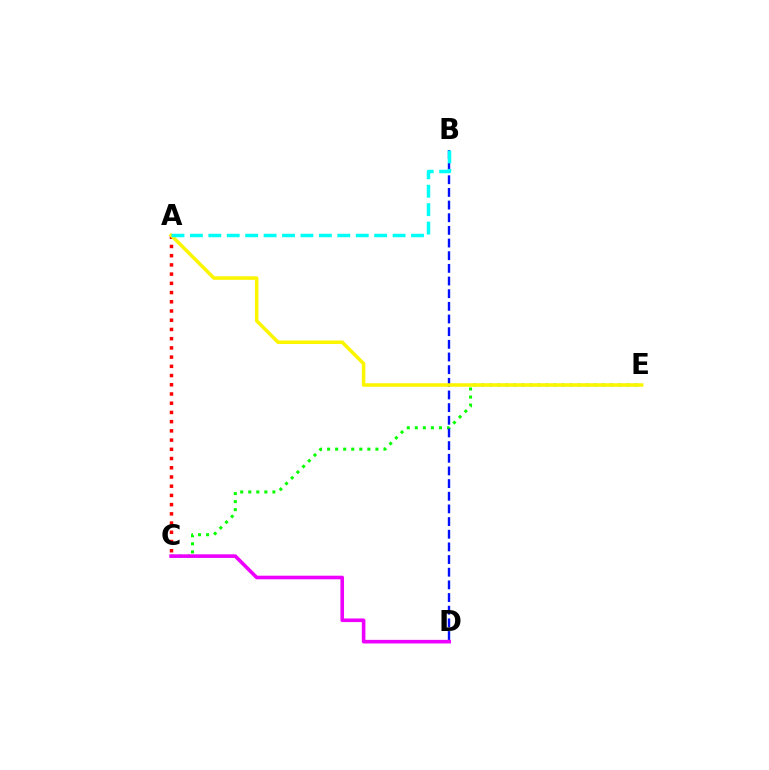{('C', 'E'): [{'color': '#08ff00', 'line_style': 'dotted', 'thickness': 2.19}], ('A', 'C'): [{'color': '#ff0000', 'line_style': 'dotted', 'thickness': 2.51}], ('B', 'D'): [{'color': '#0010ff', 'line_style': 'dashed', 'thickness': 1.72}], ('A', 'E'): [{'color': '#fcf500', 'line_style': 'solid', 'thickness': 2.55}], ('C', 'D'): [{'color': '#ee00ff', 'line_style': 'solid', 'thickness': 2.6}], ('A', 'B'): [{'color': '#00fff6', 'line_style': 'dashed', 'thickness': 2.5}]}